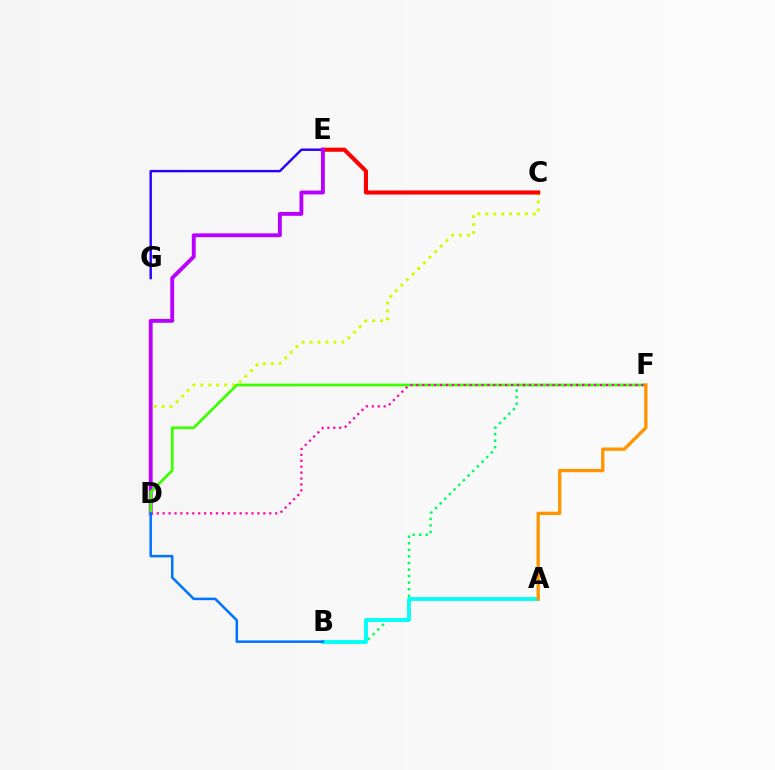{('C', 'D'): [{'color': '#d1ff00', 'line_style': 'dotted', 'thickness': 2.15}], ('B', 'F'): [{'color': '#00ff5c', 'line_style': 'dotted', 'thickness': 1.78}], ('E', 'G'): [{'color': '#2500ff', 'line_style': 'solid', 'thickness': 1.73}], ('A', 'B'): [{'color': '#00fff6', 'line_style': 'solid', 'thickness': 2.76}], ('C', 'E'): [{'color': '#ff0000', 'line_style': 'solid', 'thickness': 2.95}], ('D', 'E'): [{'color': '#b900ff', 'line_style': 'solid', 'thickness': 2.78}], ('D', 'F'): [{'color': '#3dff00', 'line_style': 'solid', 'thickness': 1.97}, {'color': '#ff00ac', 'line_style': 'dotted', 'thickness': 1.61}], ('A', 'F'): [{'color': '#ff9400', 'line_style': 'solid', 'thickness': 2.38}], ('B', 'D'): [{'color': '#0074ff', 'line_style': 'solid', 'thickness': 1.82}]}